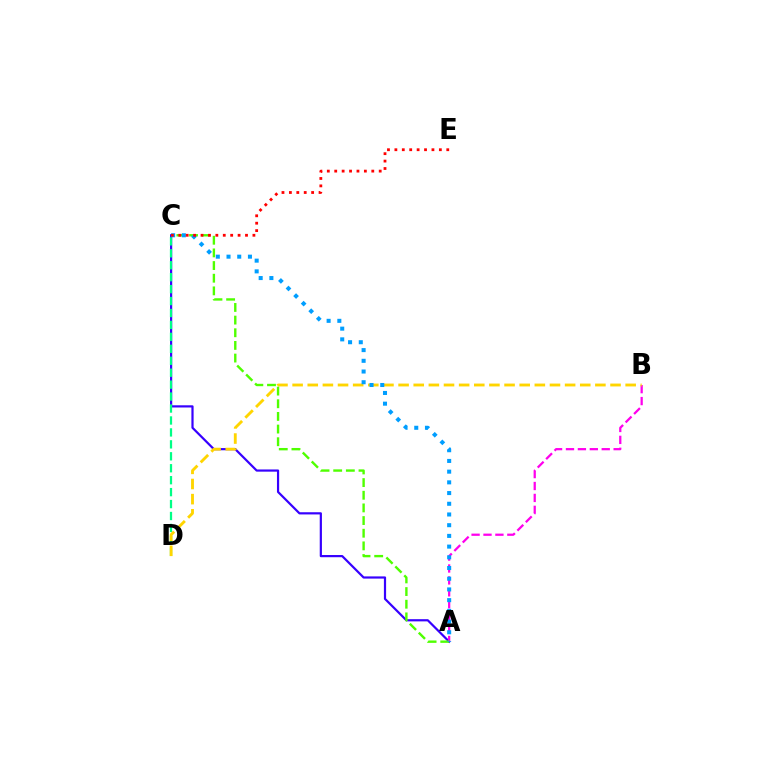{('A', 'C'): [{'color': '#3700ff', 'line_style': 'solid', 'thickness': 1.58}, {'color': '#4fff00', 'line_style': 'dashed', 'thickness': 1.72}, {'color': '#009eff', 'line_style': 'dotted', 'thickness': 2.91}], ('C', 'D'): [{'color': '#00ff86', 'line_style': 'dashed', 'thickness': 1.62}], ('A', 'B'): [{'color': '#ff00ed', 'line_style': 'dashed', 'thickness': 1.62}], ('B', 'D'): [{'color': '#ffd500', 'line_style': 'dashed', 'thickness': 2.06}], ('C', 'E'): [{'color': '#ff0000', 'line_style': 'dotted', 'thickness': 2.01}]}